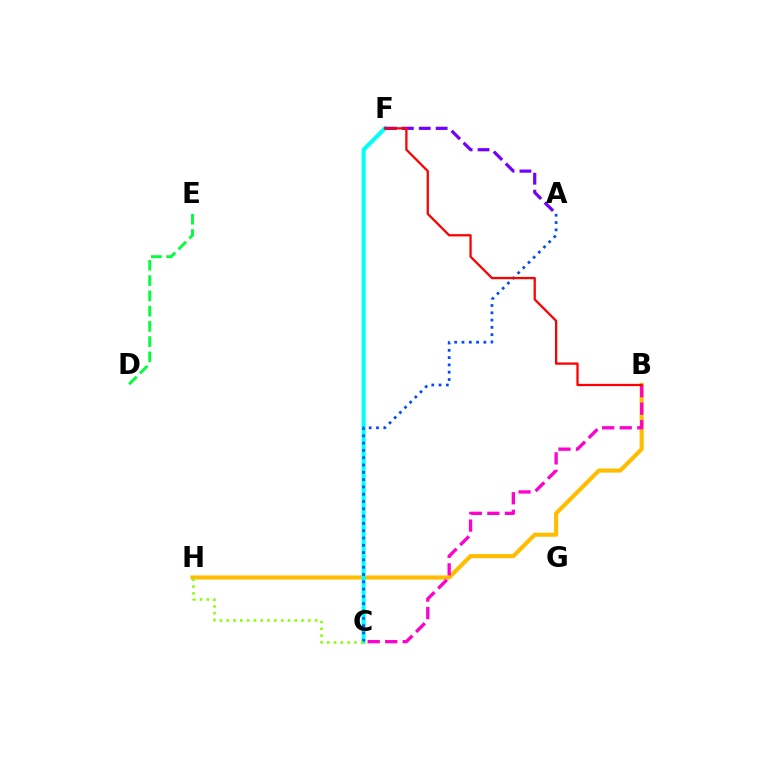{('B', 'H'): [{'color': '#ffbd00', 'line_style': 'solid', 'thickness': 2.95}], ('C', 'F'): [{'color': '#00fff6', 'line_style': 'solid', 'thickness': 2.92}], ('D', 'E'): [{'color': '#00ff39', 'line_style': 'dashed', 'thickness': 2.07}], ('A', 'F'): [{'color': '#7200ff', 'line_style': 'dashed', 'thickness': 2.3}], ('B', 'C'): [{'color': '#ff00cf', 'line_style': 'dashed', 'thickness': 2.38}], ('A', 'C'): [{'color': '#004bff', 'line_style': 'dotted', 'thickness': 1.98}], ('B', 'F'): [{'color': '#ff0000', 'line_style': 'solid', 'thickness': 1.64}], ('C', 'H'): [{'color': '#84ff00', 'line_style': 'dotted', 'thickness': 1.85}]}